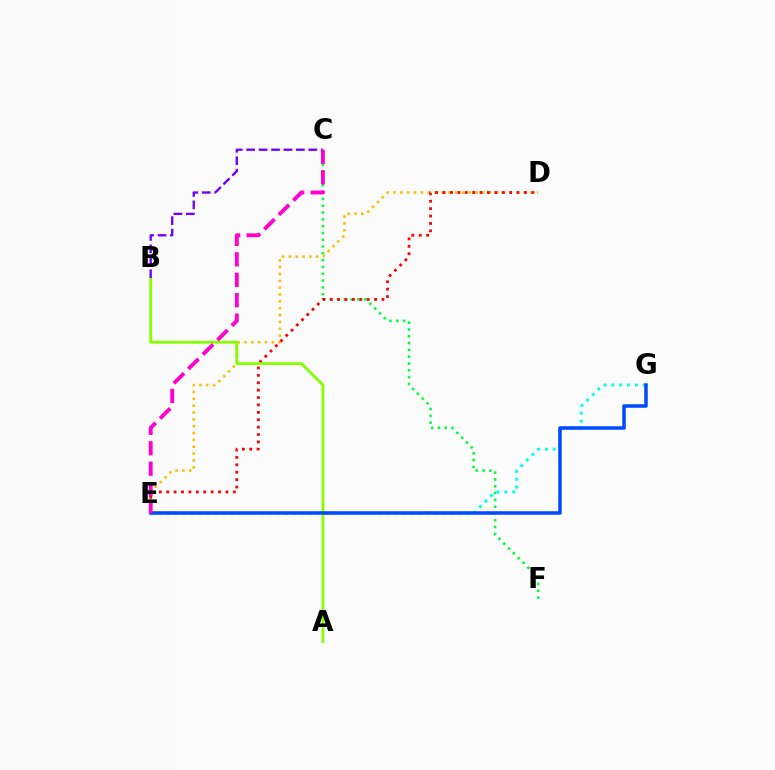{('C', 'F'): [{'color': '#00ff39', 'line_style': 'dotted', 'thickness': 1.85}], ('D', 'E'): [{'color': '#ffbd00', 'line_style': 'dotted', 'thickness': 1.86}, {'color': '#ff0000', 'line_style': 'dotted', 'thickness': 2.01}], ('E', 'G'): [{'color': '#00fff6', 'line_style': 'dotted', 'thickness': 2.14}, {'color': '#004bff', 'line_style': 'solid', 'thickness': 2.55}], ('A', 'B'): [{'color': '#84ff00', 'line_style': 'solid', 'thickness': 2.01}], ('B', 'C'): [{'color': '#7200ff', 'line_style': 'dashed', 'thickness': 1.69}], ('C', 'E'): [{'color': '#ff00cf', 'line_style': 'dashed', 'thickness': 2.78}]}